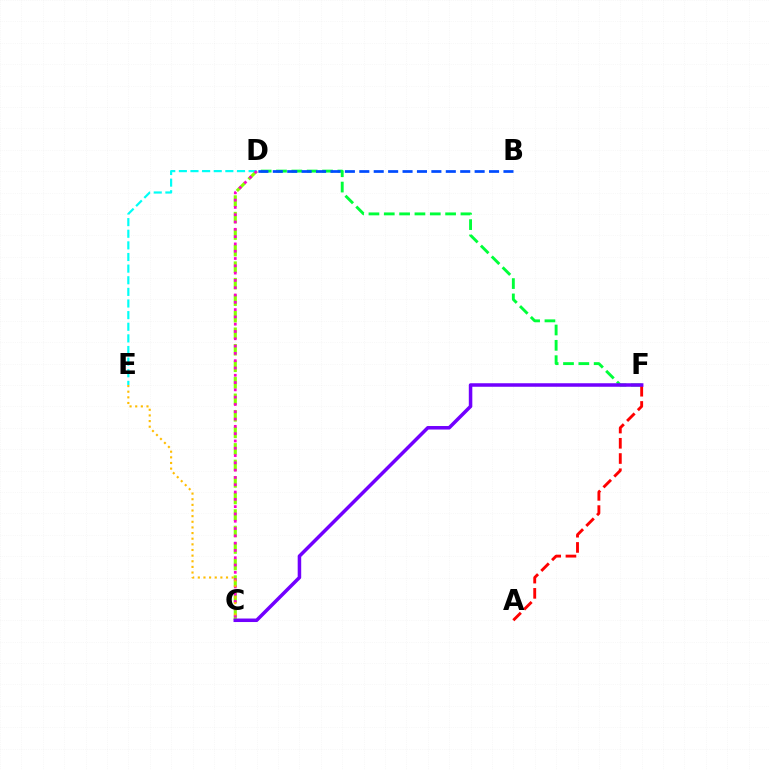{('C', 'D'): [{'color': '#84ff00', 'line_style': 'dashed', 'thickness': 2.24}, {'color': '#ff00cf', 'line_style': 'dotted', 'thickness': 1.98}], ('D', 'E'): [{'color': '#00fff6', 'line_style': 'dashed', 'thickness': 1.58}], ('D', 'F'): [{'color': '#00ff39', 'line_style': 'dashed', 'thickness': 2.08}], ('A', 'F'): [{'color': '#ff0000', 'line_style': 'dashed', 'thickness': 2.07}], ('C', 'E'): [{'color': '#ffbd00', 'line_style': 'dotted', 'thickness': 1.53}], ('C', 'F'): [{'color': '#7200ff', 'line_style': 'solid', 'thickness': 2.53}], ('B', 'D'): [{'color': '#004bff', 'line_style': 'dashed', 'thickness': 1.96}]}